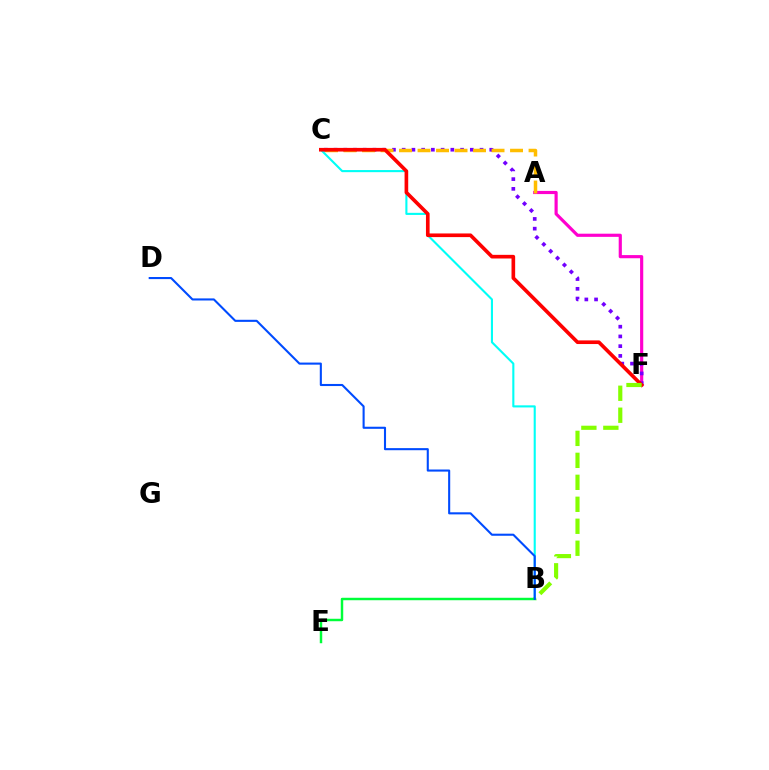{('A', 'F'): [{'color': '#ff00cf', 'line_style': 'solid', 'thickness': 2.28}], ('C', 'F'): [{'color': '#7200ff', 'line_style': 'dotted', 'thickness': 2.64}, {'color': '#ff0000', 'line_style': 'solid', 'thickness': 2.63}], ('B', 'C'): [{'color': '#00fff6', 'line_style': 'solid', 'thickness': 1.52}], ('A', 'C'): [{'color': '#ffbd00', 'line_style': 'dashed', 'thickness': 2.51}], ('B', 'E'): [{'color': '#00ff39', 'line_style': 'solid', 'thickness': 1.77}], ('B', 'F'): [{'color': '#84ff00', 'line_style': 'dashed', 'thickness': 2.99}], ('B', 'D'): [{'color': '#004bff', 'line_style': 'solid', 'thickness': 1.51}]}